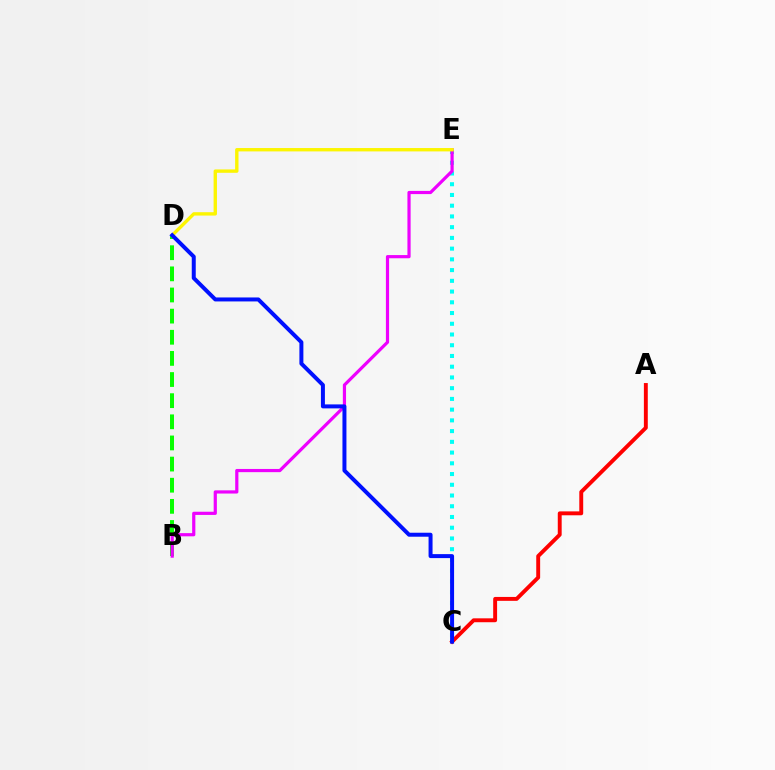{('A', 'C'): [{'color': '#ff0000', 'line_style': 'solid', 'thickness': 2.81}], ('C', 'E'): [{'color': '#00fff6', 'line_style': 'dotted', 'thickness': 2.92}], ('B', 'D'): [{'color': '#08ff00', 'line_style': 'dashed', 'thickness': 2.87}], ('B', 'E'): [{'color': '#ee00ff', 'line_style': 'solid', 'thickness': 2.3}], ('D', 'E'): [{'color': '#fcf500', 'line_style': 'solid', 'thickness': 2.43}], ('C', 'D'): [{'color': '#0010ff', 'line_style': 'solid', 'thickness': 2.87}]}